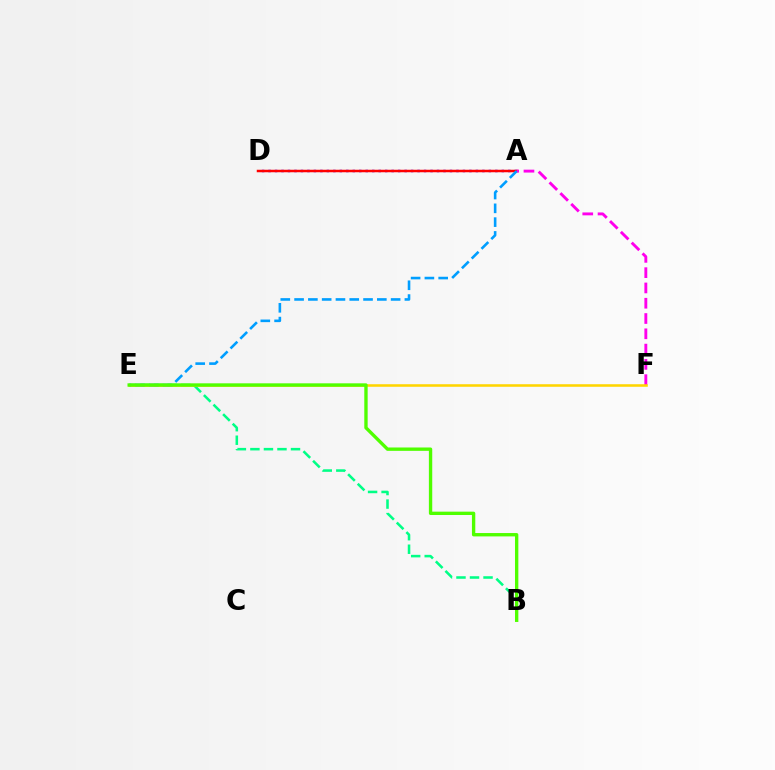{('A', 'D'): [{'color': '#3700ff', 'line_style': 'dotted', 'thickness': 1.76}, {'color': '#ff0000', 'line_style': 'solid', 'thickness': 1.79}], ('B', 'E'): [{'color': '#00ff86', 'line_style': 'dashed', 'thickness': 1.84}, {'color': '#4fff00', 'line_style': 'solid', 'thickness': 2.42}], ('A', 'F'): [{'color': '#ff00ed', 'line_style': 'dashed', 'thickness': 2.08}], ('E', 'F'): [{'color': '#ffd500', 'line_style': 'solid', 'thickness': 1.84}], ('A', 'E'): [{'color': '#009eff', 'line_style': 'dashed', 'thickness': 1.87}]}